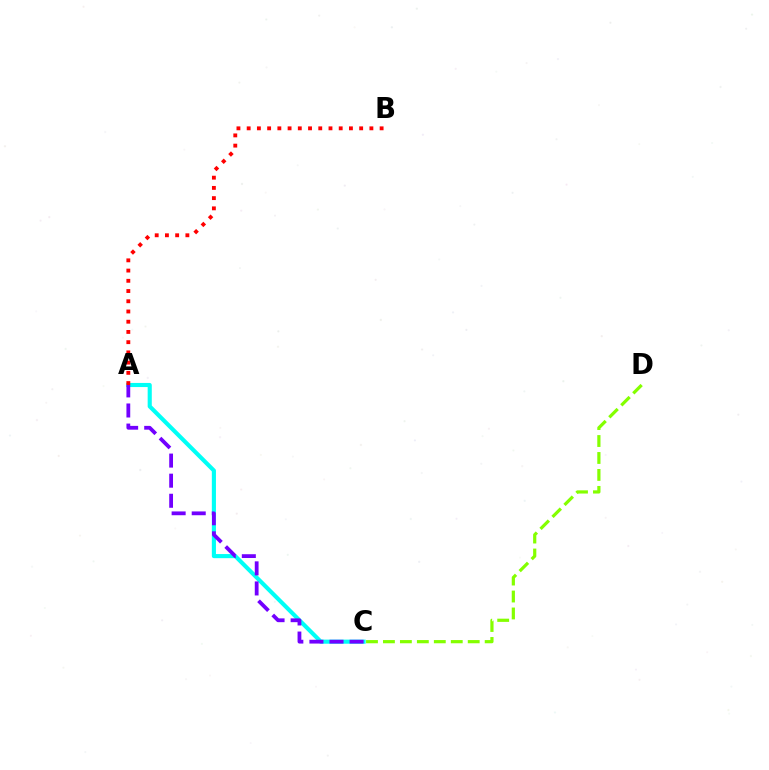{('A', 'C'): [{'color': '#00fff6', 'line_style': 'solid', 'thickness': 2.96}, {'color': '#7200ff', 'line_style': 'dashed', 'thickness': 2.73}], ('C', 'D'): [{'color': '#84ff00', 'line_style': 'dashed', 'thickness': 2.3}], ('A', 'B'): [{'color': '#ff0000', 'line_style': 'dotted', 'thickness': 2.78}]}